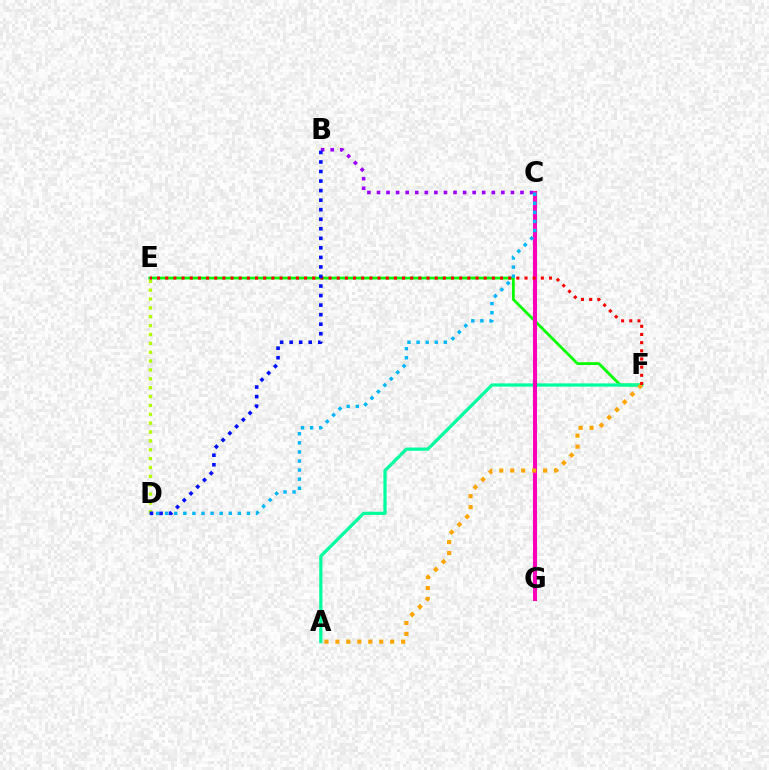{('E', 'F'): [{'color': '#08ff00', 'line_style': 'solid', 'thickness': 2.01}, {'color': '#ff0000', 'line_style': 'dotted', 'thickness': 2.22}], ('A', 'F'): [{'color': '#00ff9d', 'line_style': 'solid', 'thickness': 2.31}, {'color': '#ffa500', 'line_style': 'dotted', 'thickness': 2.98}], ('C', 'G'): [{'color': '#ff00bd', 'line_style': 'solid', 'thickness': 2.95}], ('D', 'E'): [{'color': '#b3ff00', 'line_style': 'dotted', 'thickness': 2.41}], ('B', 'C'): [{'color': '#9b00ff', 'line_style': 'dotted', 'thickness': 2.6}], ('C', 'D'): [{'color': '#00b5ff', 'line_style': 'dotted', 'thickness': 2.47}], ('B', 'D'): [{'color': '#0010ff', 'line_style': 'dotted', 'thickness': 2.59}]}